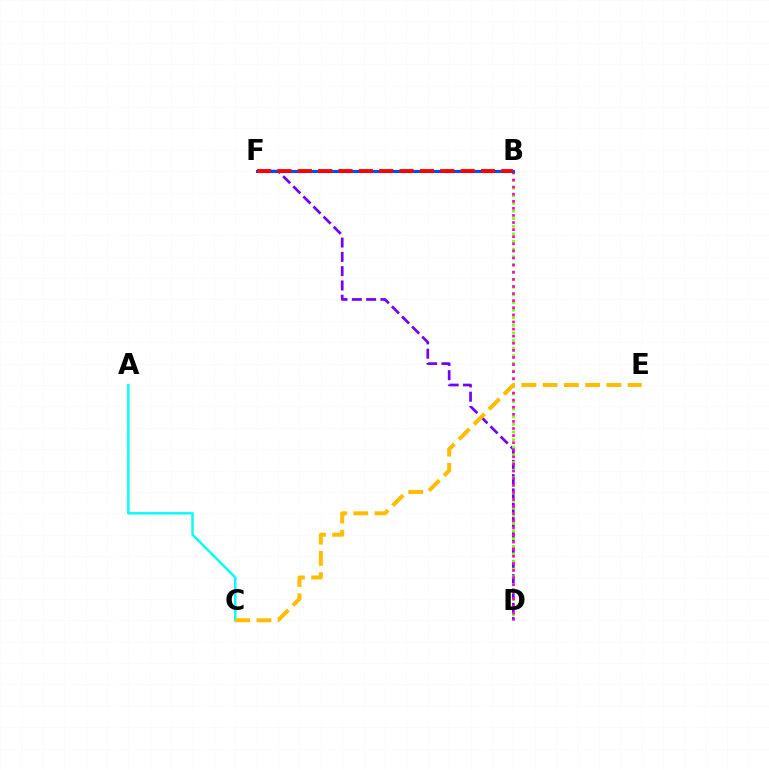{('D', 'F'): [{'color': '#7200ff', 'line_style': 'dashed', 'thickness': 1.94}], ('B', 'D'): [{'color': '#84ff00', 'line_style': 'dotted', 'thickness': 2.07}, {'color': '#ff00cf', 'line_style': 'dotted', 'thickness': 1.93}], ('B', 'F'): [{'color': '#00ff39', 'line_style': 'solid', 'thickness': 2.15}, {'color': '#004bff', 'line_style': 'solid', 'thickness': 2.21}, {'color': '#ff0000', 'line_style': 'dashed', 'thickness': 2.76}], ('A', 'C'): [{'color': '#00fff6', 'line_style': 'solid', 'thickness': 1.74}], ('C', 'E'): [{'color': '#ffbd00', 'line_style': 'dashed', 'thickness': 2.89}]}